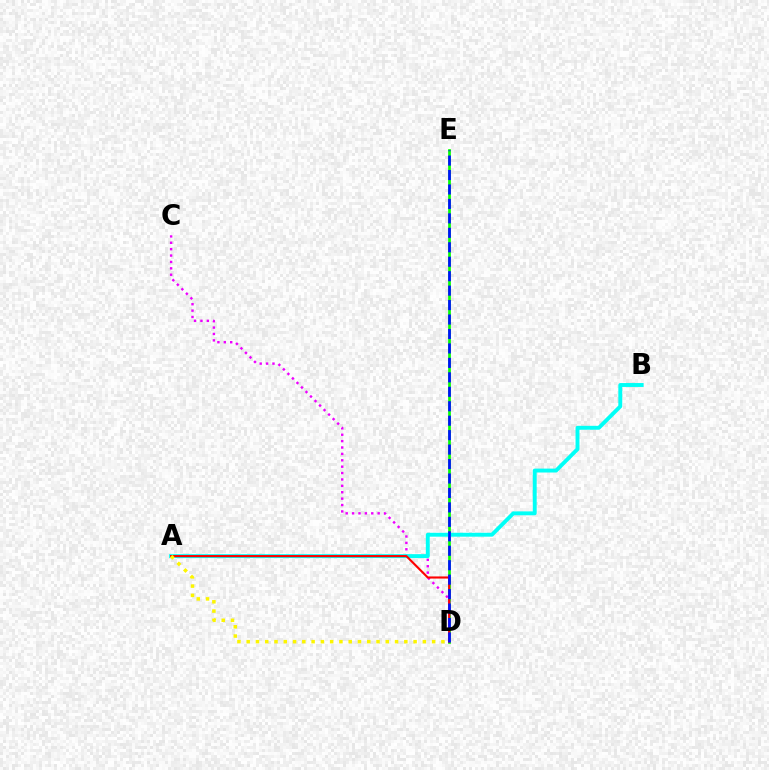{('D', 'E'): [{'color': '#08ff00', 'line_style': 'solid', 'thickness': 1.95}, {'color': '#0010ff', 'line_style': 'dashed', 'thickness': 1.96}], ('C', 'D'): [{'color': '#ee00ff', 'line_style': 'dotted', 'thickness': 1.74}], ('A', 'B'): [{'color': '#00fff6', 'line_style': 'solid', 'thickness': 2.81}], ('A', 'D'): [{'color': '#ff0000', 'line_style': 'solid', 'thickness': 1.53}, {'color': '#fcf500', 'line_style': 'dotted', 'thickness': 2.52}]}